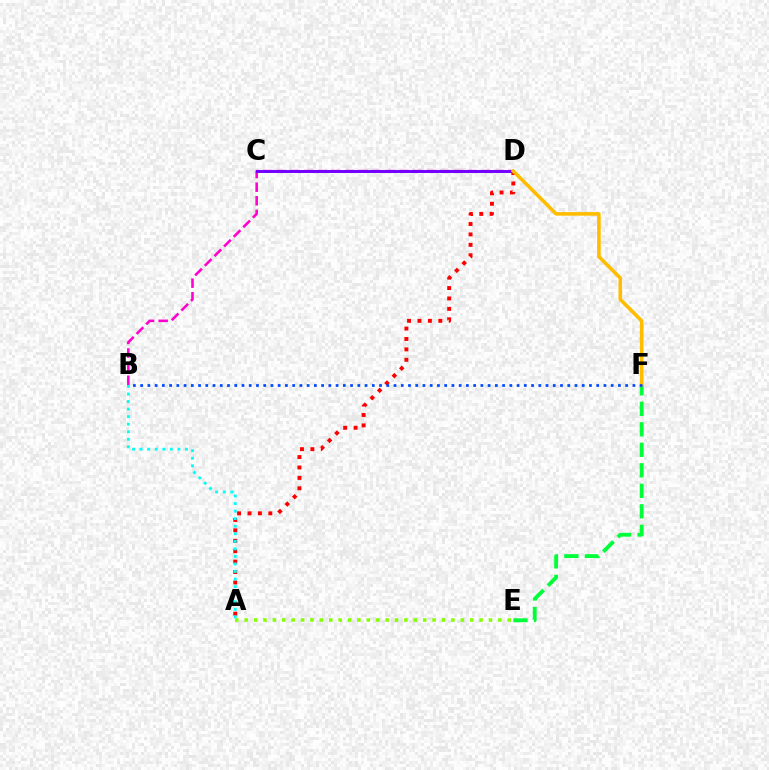{('A', 'D'): [{'color': '#ff0000', 'line_style': 'dotted', 'thickness': 2.83}], ('E', 'F'): [{'color': '#00ff39', 'line_style': 'dashed', 'thickness': 2.79}], ('A', 'B'): [{'color': '#00fff6', 'line_style': 'dotted', 'thickness': 2.05}], ('A', 'E'): [{'color': '#84ff00', 'line_style': 'dotted', 'thickness': 2.55}], ('B', 'D'): [{'color': '#ff00cf', 'line_style': 'dashed', 'thickness': 1.85}], ('C', 'D'): [{'color': '#7200ff', 'line_style': 'solid', 'thickness': 2.13}], ('D', 'F'): [{'color': '#ffbd00', 'line_style': 'solid', 'thickness': 2.58}], ('B', 'F'): [{'color': '#004bff', 'line_style': 'dotted', 'thickness': 1.97}]}